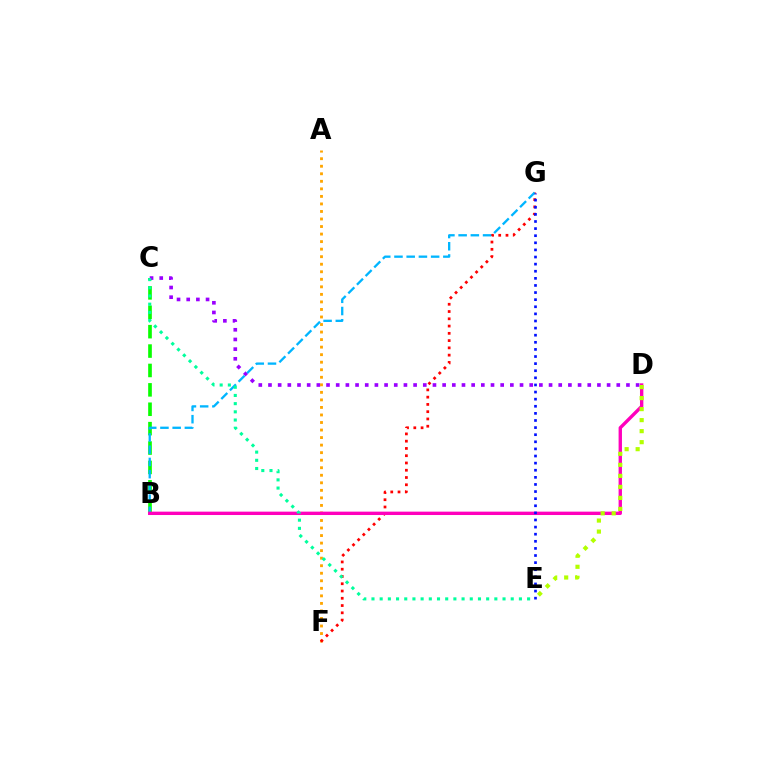{('B', 'C'): [{'color': '#08ff00', 'line_style': 'dashed', 'thickness': 2.63}], ('C', 'D'): [{'color': '#9b00ff', 'line_style': 'dotted', 'thickness': 2.63}], ('A', 'F'): [{'color': '#ffa500', 'line_style': 'dotted', 'thickness': 2.05}], ('F', 'G'): [{'color': '#ff0000', 'line_style': 'dotted', 'thickness': 1.97}], ('B', 'G'): [{'color': '#00b5ff', 'line_style': 'dashed', 'thickness': 1.66}], ('B', 'D'): [{'color': '#ff00bd', 'line_style': 'solid', 'thickness': 2.43}], ('E', 'G'): [{'color': '#0010ff', 'line_style': 'dotted', 'thickness': 1.93}], ('D', 'E'): [{'color': '#b3ff00', 'line_style': 'dotted', 'thickness': 2.99}], ('C', 'E'): [{'color': '#00ff9d', 'line_style': 'dotted', 'thickness': 2.23}]}